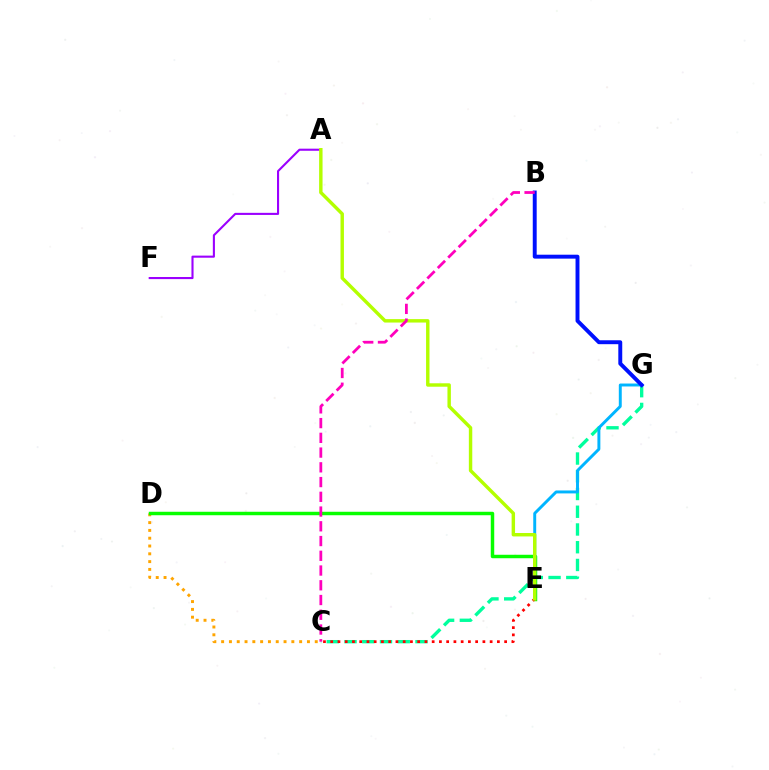{('A', 'F'): [{'color': '#9b00ff', 'line_style': 'solid', 'thickness': 1.51}], ('C', 'D'): [{'color': '#ffa500', 'line_style': 'dotted', 'thickness': 2.12}], ('C', 'G'): [{'color': '#00ff9d', 'line_style': 'dashed', 'thickness': 2.41}], ('D', 'E'): [{'color': '#08ff00', 'line_style': 'solid', 'thickness': 2.49}], ('E', 'G'): [{'color': '#00b5ff', 'line_style': 'solid', 'thickness': 2.12}], ('C', 'E'): [{'color': '#ff0000', 'line_style': 'dotted', 'thickness': 1.97}], ('A', 'E'): [{'color': '#b3ff00', 'line_style': 'solid', 'thickness': 2.47}], ('B', 'G'): [{'color': '#0010ff', 'line_style': 'solid', 'thickness': 2.83}], ('B', 'C'): [{'color': '#ff00bd', 'line_style': 'dashed', 'thickness': 2.0}]}